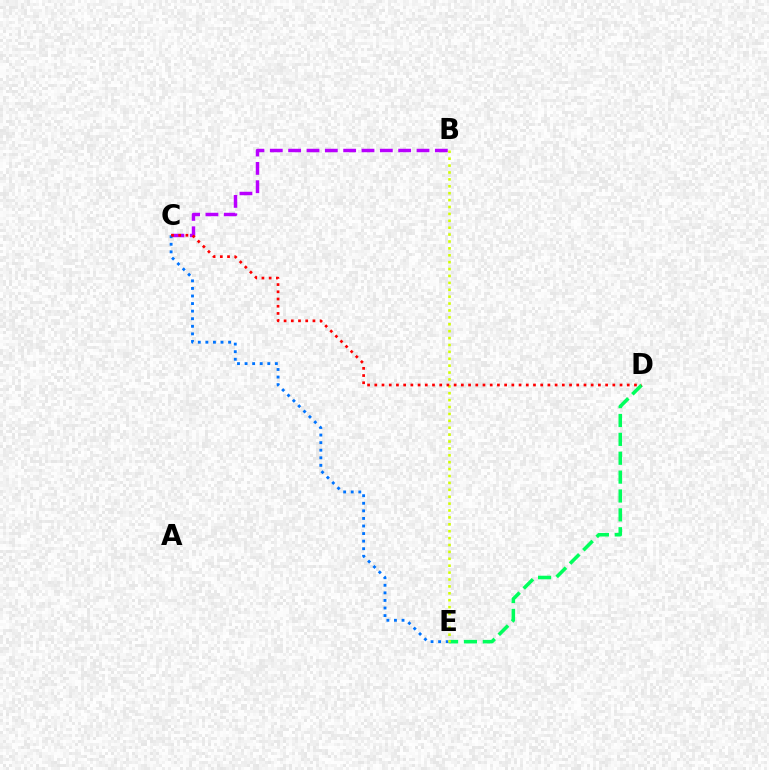{('B', 'C'): [{'color': '#b900ff', 'line_style': 'dashed', 'thickness': 2.49}], ('D', 'E'): [{'color': '#00ff5c', 'line_style': 'dashed', 'thickness': 2.56}], ('C', 'E'): [{'color': '#0074ff', 'line_style': 'dotted', 'thickness': 2.06}], ('B', 'E'): [{'color': '#d1ff00', 'line_style': 'dotted', 'thickness': 1.87}], ('C', 'D'): [{'color': '#ff0000', 'line_style': 'dotted', 'thickness': 1.96}]}